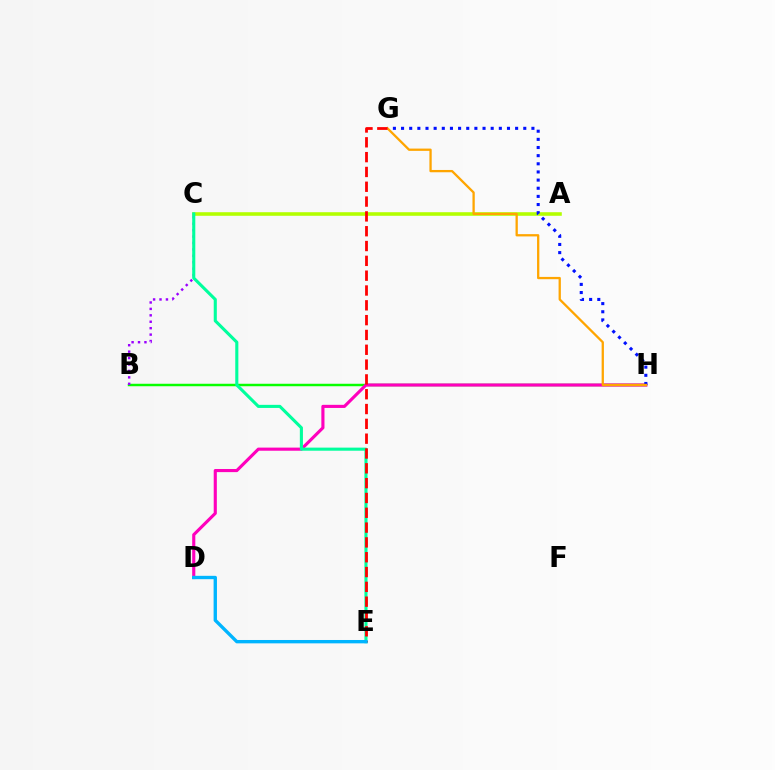{('B', 'H'): [{'color': '#08ff00', 'line_style': 'solid', 'thickness': 1.77}], ('D', 'H'): [{'color': '#ff00bd', 'line_style': 'solid', 'thickness': 2.25}], ('A', 'C'): [{'color': '#b3ff00', 'line_style': 'solid', 'thickness': 2.58}], ('G', 'H'): [{'color': '#0010ff', 'line_style': 'dotted', 'thickness': 2.21}, {'color': '#ffa500', 'line_style': 'solid', 'thickness': 1.65}], ('B', 'C'): [{'color': '#9b00ff', 'line_style': 'dotted', 'thickness': 1.75}], ('C', 'E'): [{'color': '#00ff9d', 'line_style': 'solid', 'thickness': 2.23}], ('E', 'G'): [{'color': '#ff0000', 'line_style': 'dashed', 'thickness': 2.01}], ('D', 'E'): [{'color': '#00b5ff', 'line_style': 'solid', 'thickness': 2.42}]}